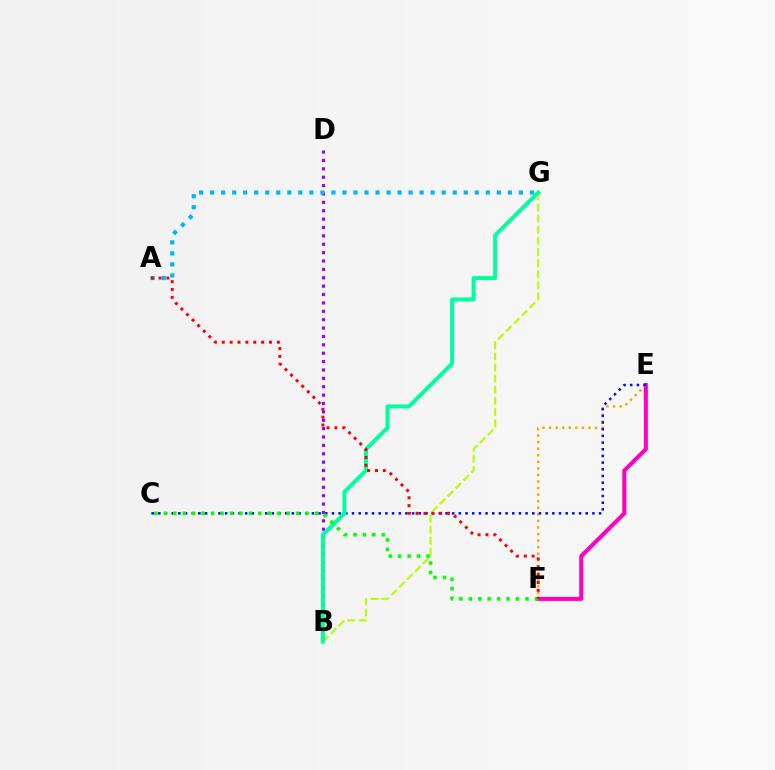{('B', 'D'): [{'color': '#9b00ff', 'line_style': 'dotted', 'thickness': 2.28}], ('B', 'G'): [{'color': '#b3ff00', 'line_style': 'dashed', 'thickness': 1.51}, {'color': '#00ff9d', 'line_style': 'solid', 'thickness': 2.87}], ('E', 'F'): [{'color': '#ffa500', 'line_style': 'dotted', 'thickness': 1.78}, {'color': '#ff00bd', 'line_style': 'solid', 'thickness': 2.93}], ('C', 'E'): [{'color': '#0010ff', 'line_style': 'dotted', 'thickness': 1.81}], ('A', 'G'): [{'color': '#00b5ff', 'line_style': 'dotted', 'thickness': 3.0}], ('C', 'F'): [{'color': '#08ff00', 'line_style': 'dotted', 'thickness': 2.57}], ('A', 'F'): [{'color': '#ff0000', 'line_style': 'dotted', 'thickness': 2.14}]}